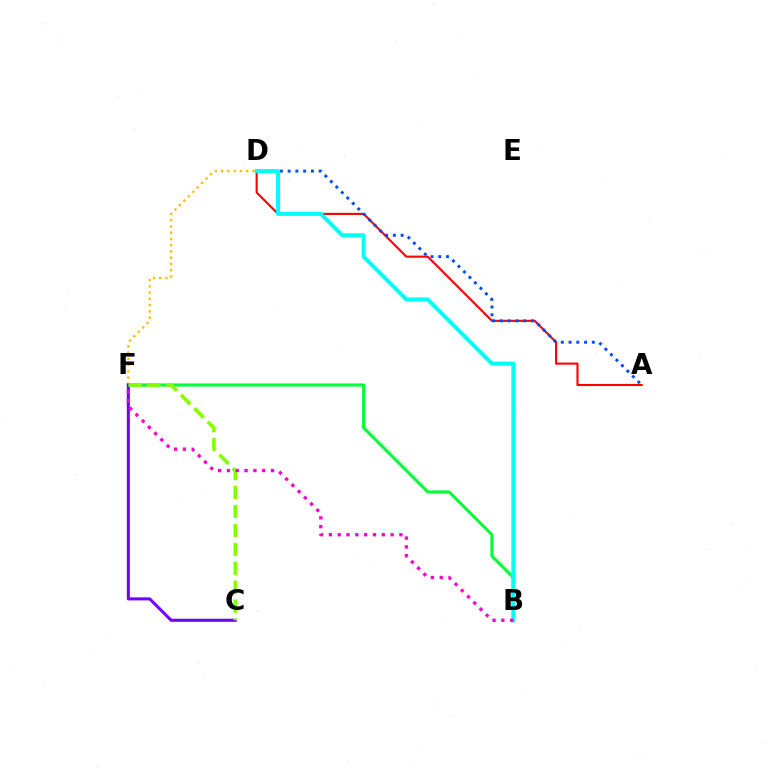{('B', 'F'): [{'color': '#00ff39', 'line_style': 'solid', 'thickness': 2.23}, {'color': '#ff00cf', 'line_style': 'dotted', 'thickness': 2.4}], ('A', 'D'): [{'color': '#ff0000', 'line_style': 'solid', 'thickness': 1.52}, {'color': '#004bff', 'line_style': 'dotted', 'thickness': 2.11}], ('D', 'F'): [{'color': '#ffbd00', 'line_style': 'dotted', 'thickness': 1.7}], ('C', 'F'): [{'color': '#7200ff', 'line_style': 'solid', 'thickness': 2.19}, {'color': '#84ff00', 'line_style': 'dashed', 'thickness': 2.57}], ('B', 'D'): [{'color': '#00fff6', 'line_style': 'solid', 'thickness': 2.88}]}